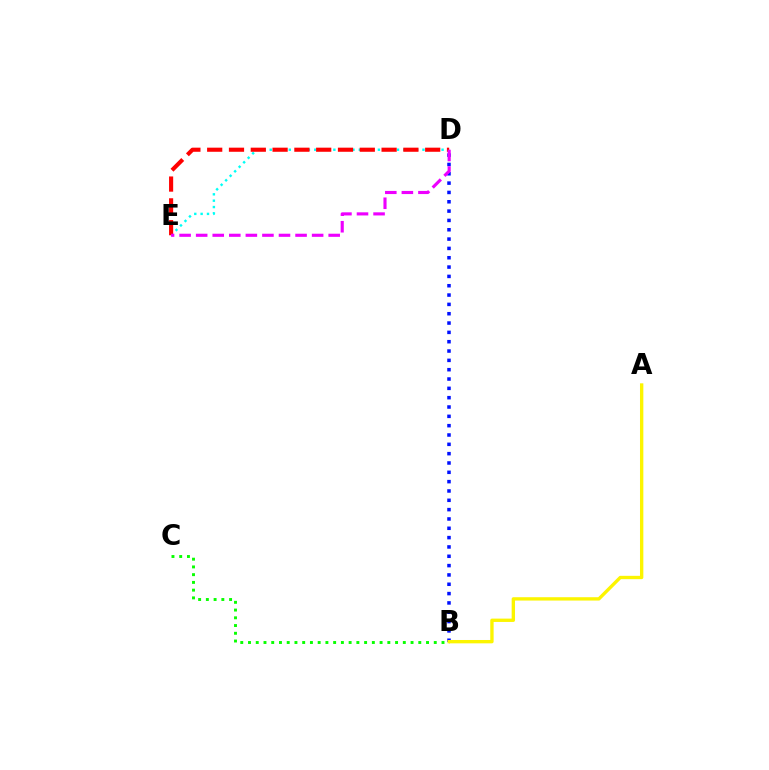{('D', 'E'): [{'color': '#00fff6', 'line_style': 'dotted', 'thickness': 1.73}, {'color': '#ff0000', 'line_style': 'dashed', 'thickness': 2.96}, {'color': '#ee00ff', 'line_style': 'dashed', 'thickness': 2.25}], ('B', 'D'): [{'color': '#0010ff', 'line_style': 'dotted', 'thickness': 2.53}], ('B', 'C'): [{'color': '#08ff00', 'line_style': 'dotted', 'thickness': 2.1}], ('A', 'B'): [{'color': '#fcf500', 'line_style': 'solid', 'thickness': 2.41}]}